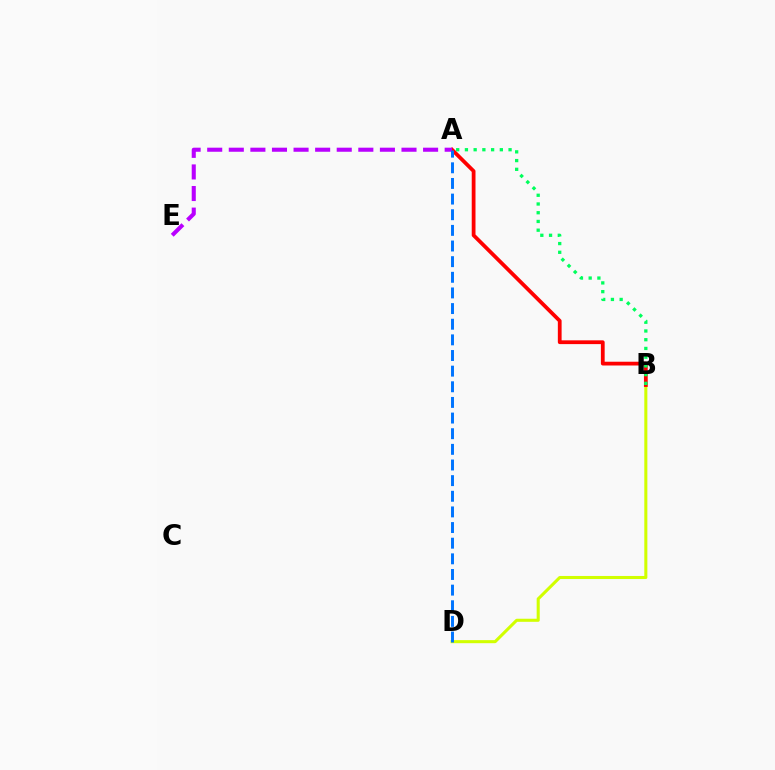{('B', 'D'): [{'color': '#d1ff00', 'line_style': 'solid', 'thickness': 2.2}], ('A', 'B'): [{'color': '#ff0000', 'line_style': 'solid', 'thickness': 2.72}, {'color': '#00ff5c', 'line_style': 'dotted', 'thickness': 2.37}], ('A', 'E'): [{'color': '#b900ff', 'line_style': 'dashed', 'thickness': 2.93}], ('A', 'D'): [{'color': '#0074ff', 'line_style': 'dashed', 'thickness': 2.12}]}